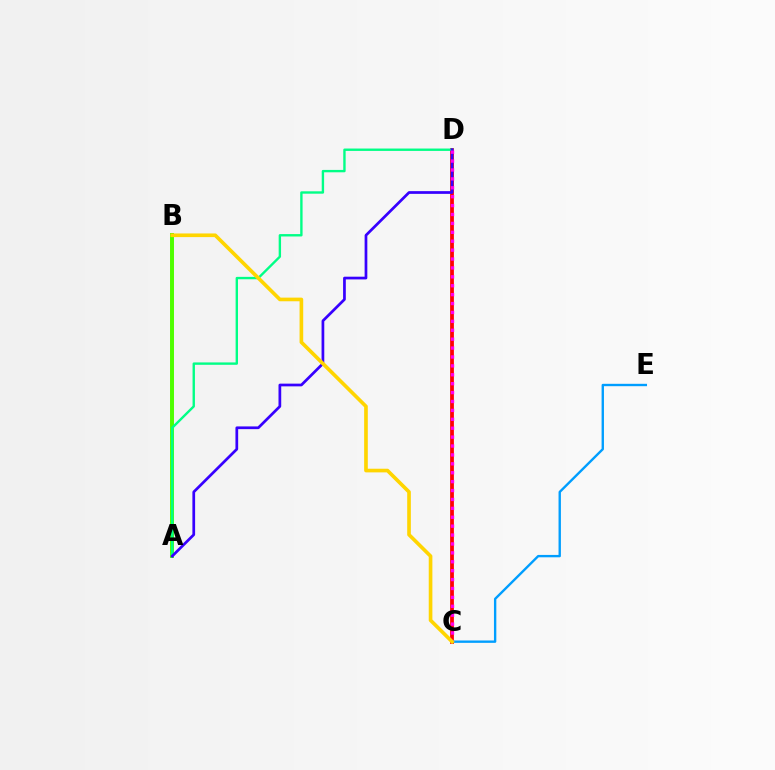{('A', 'B'): [{'color': '#4fff00', 'line_style': 'solid', 'thickness': 2.85}], ('C', 'D'): [{'color': '#ff0000', 'line_style': 'solid', 'thickness': 2.71}, {'color': '#ff00ed', 'line_style': 'dotted', 'thickness': 2.42}], ('A', 'D'): [{'color': '#00ff86', 'line_style': 'solid', 'thickness': 1.72}, {'color': '#3700ff', 'line_style': 'solid', 'thickness': 1.96}], ('C', 'E'): [{'color': '#009eff', 'line_style': 'solid', 'thickness': 1.71}], ('B', 'C'): [{'color': '#ffd500', 'line_style': 'solid', 'thickness': 2.63}]}